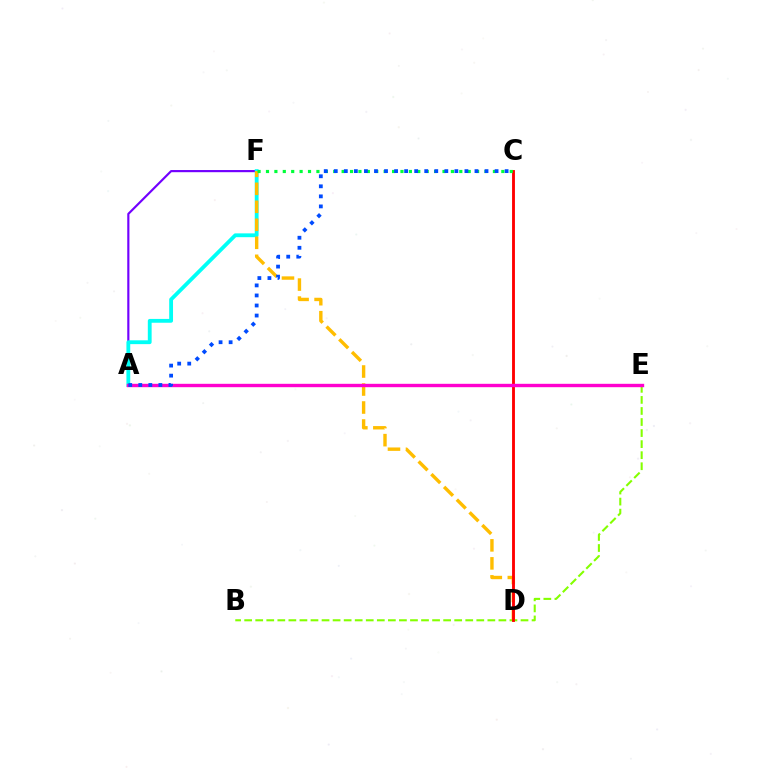{('A', 'F'): [{'color': '#7200ff', 'line_style': 'solid', 'thickness': 1.55}, {'color': '#00fff6', 'line_style': 'solid', 'thickness': 2.75}], ('B', 'E'): [{'color': '#84ff00', 'line_style': 'dashed', 'thickness': 1.5}], ('D', 'F'): [{'color': '#ffbd00', 'line_style': 'dashed', 'thickness': 2.45}], ('C', 'D'): [{'color': '#ff0000', 'line_style': 'solid', 'thickness': 2.06}], ('A', 'E'): [{'color': '#ff00cf', 'line_style': 'solid', 'thickness': 2.43}], ('C', 'F'): [{'color': '#00ff39', 'line_style': 'dotted', 'thickness': 2.28}], ('A', 'C'): [{'color': '#004bff', 'line_style': 'dotted', 'thickness': 2.73}]}